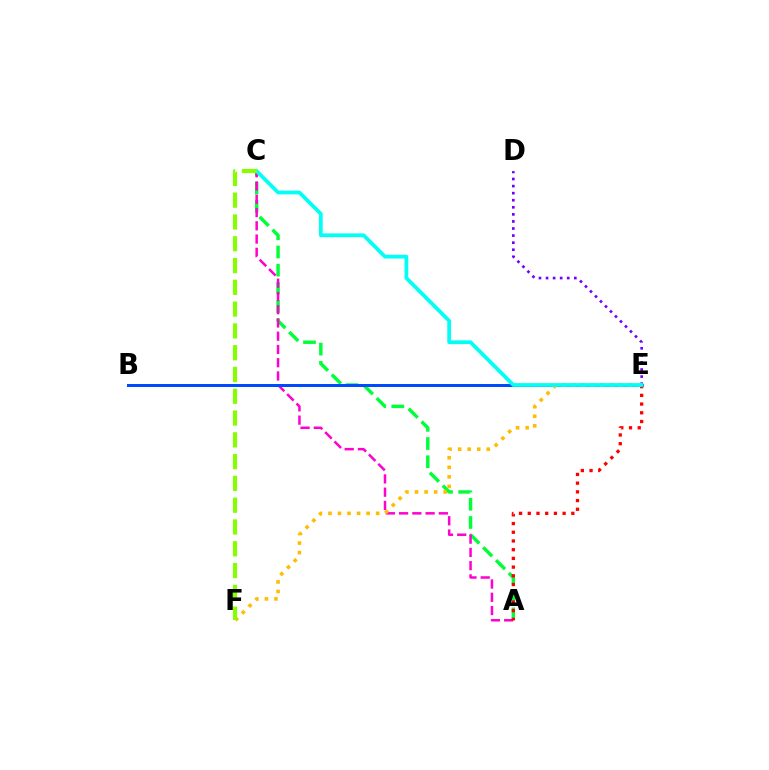{('A', 'C'): [{'color': '#00ff39', 'line_style': 'dashed', 'thickness': 2.47}, {'color': '#ff00cf', 'line_style': 'dashed', 'thickness': 1.8}], ('D', 'E'): [{'color': '#7200ff', 'line_style': 'dotted', 'thickness': 1.92}], ('B', 'E'): [{'color': '#004bff', 'line_style': 'solid', 'thickness': 2.16}], ('A', 'E'): [{'color': '#ff0000', 'line_style': 'dotted', 'thickness': 2.37}], ('E', 'F'): [{'color': '#ffbd00', 'line_style': 'dotted', 'thickness': 2.59}], ('C', 'E'): [{'color': '#00fff6', 'line_style': 'solid', 'thickness': 2.71}], ('C', 'F'): [{'color': '#84ff00', 'line_style': 'dashed', 'thickness': 2.96}]}